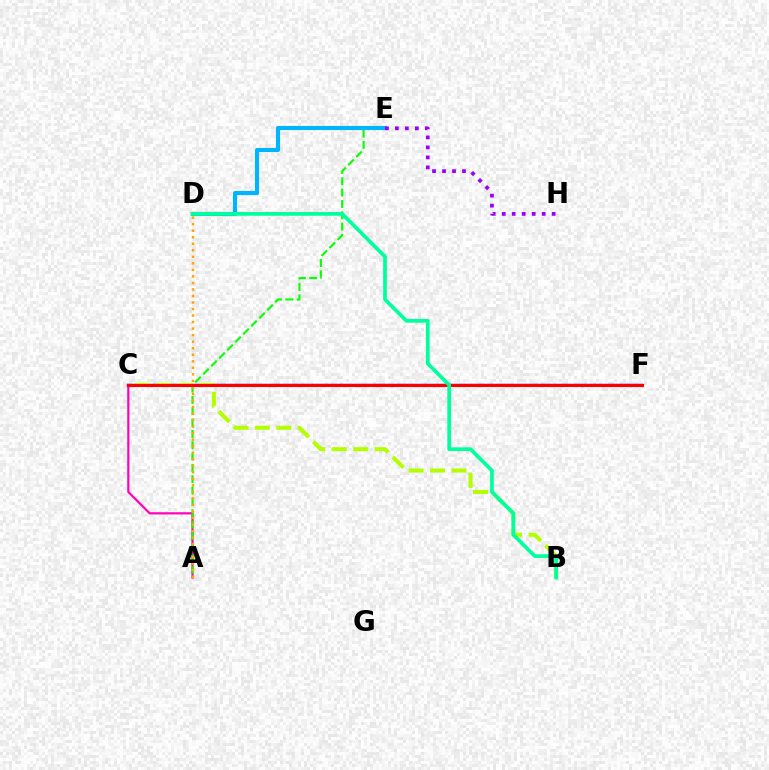{('A', 'C'): [{'color': '#ff00bd', 'line_style': 'solid', 'thickness': 1.59}], ('A', 'E'): [{'color': '#08ff00', 'line_style': 'dashed', 'thickness': 1.54}], ('D', 'E'): [{'color': '#00b5ff', 'line_style': 'solid', 'thickness': 2.95}], ('C', 'F'): [{'color': '#0010ff', 'line_style': 'solid', 'thickness': 1.73}, {'color': '#ff0000', 'line_style': 'solid', 'thickness': 2.21}], ('A', 'D'): [{'color': '#ffa500', 'line_style': 'dotted', 'thickness': 1.77}], ('E', 'H'): [{'color': '#9b00ff', 'line_style': 'dotted', 'thickness': 2.71}], ('B', 'C'): [{'color': '#b3ff00', 'line_style': 'dashed', 'thickness': 2.91}], ('B', 'D'): [{'color': '#00ff9d', 'line_style': 'solid', 'thickness': 2.67}]}